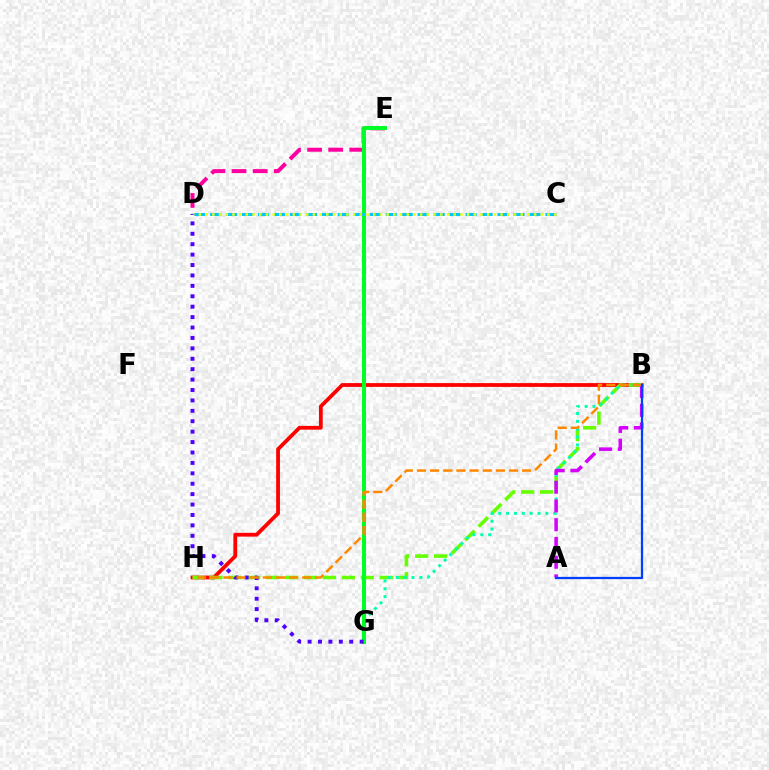{('D', 'E'): [{'color': '#ff00a0', 'line_style': 'dashed', 'thickness': 2.87}], ('B', 'H'): [{'color': '#ff0000', 'line_style': 'solid', 'thickness': 2.72}, {'color': '#66ff00', 'line_style': 'dashed', 'thickness': 2.57}, {'color': '#ff8800', 'line_style': 'dashed', 'thickness': 1.79}], ('B', 'G'): [{'color': '#00ffaf', 'line_style': 'dotted', 'thickness': 2.14}], ('A', 'B'): [{'color': '#d600ff', 'line_style': 'dashed', 'thickness': 2.55}, {'color': '#003fff', 'line_style': 'solid', 'thickness': 1.63}], ('E', 'G'): [{'color': '#00ff27', 'line_style': 'solid', 'thickness': 2.9}], ('C', 'D'): [{'color': '#00c7ff', 'line_style': 'dashed', 'thickness': 2.17}, {'color': '#eeff00', 'line_style': 'dotted', 'thickness': 1.82}], ('D', 'G'): [{'color': '#4f00ff', 'line_style': 'dotted', 'thickness': 2.83}]}